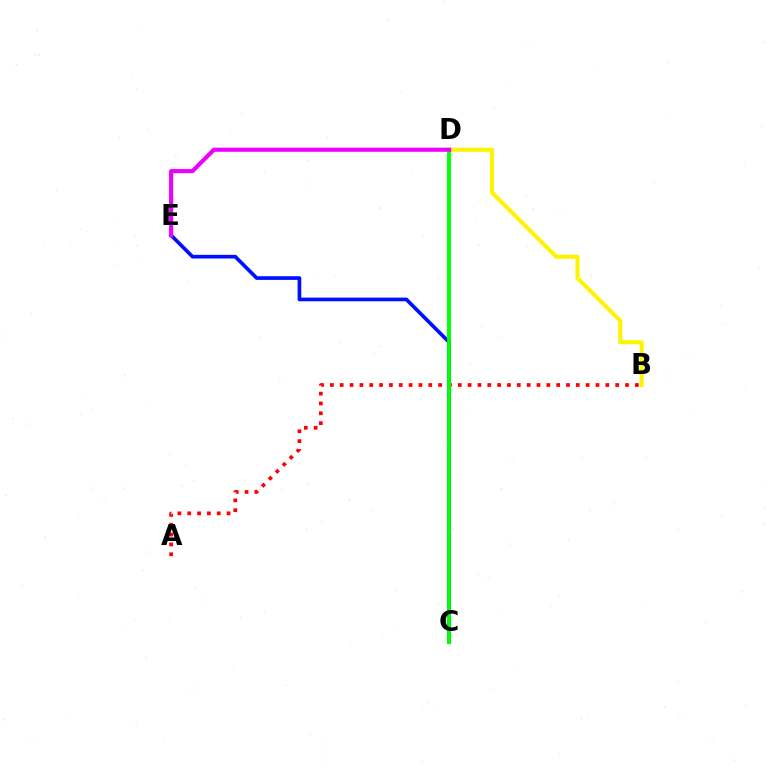{('C', 'D'): [{'color': '#00fff6', 'line_style': 'solid', 'thickness': 2.98}, {'color': '#08ff00', 'line_style': 'solid', 'thickness': 2.76}], ('C', 'E'): [{'color': '#0010ff', 'line_style': 'solid', 'thickness': 2.65}], ('B', 'D'): [{'color': '#fcf500', 'line_style': 'solid', 'thickness': 2.94}], ('A', 'B'): [{'color': '#ff0000', 'line_style': 'dotted', 'thickness': 2.67}], ('D', 'E'): [{'color': '#ee00ff', 'line_style': 'solid', 'thickness': 2.97}]}